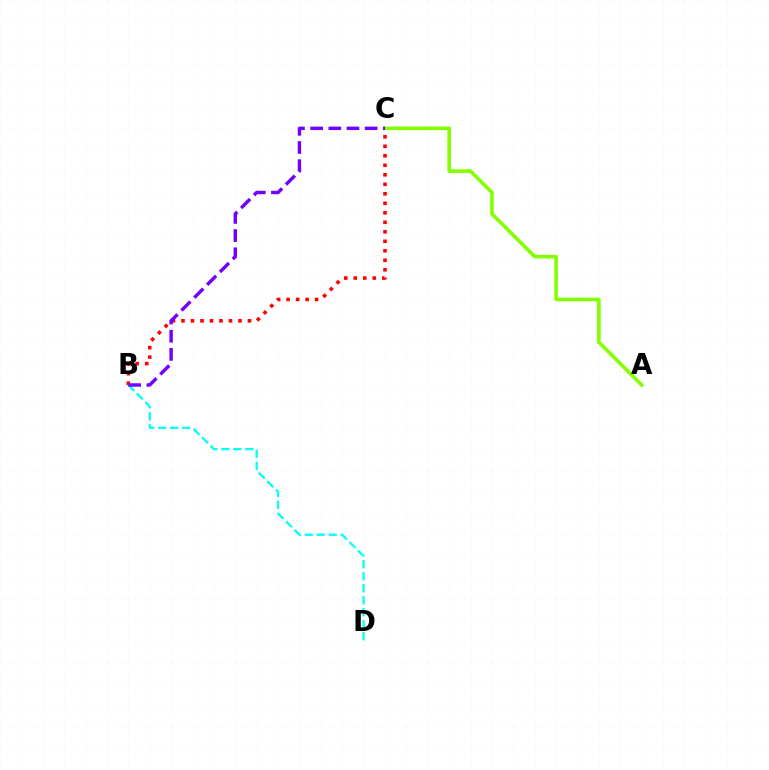{('B', 'C'): [{'color': '#ff0000', 'line_style': 'dotted', 'thickness': 2.58}, {'color': '#7200ff', 'line_style': 'dashed', 'thickness': 2.47}], ('A', 'C'): [{'color': '#84ff00', 'line_style': 'solid', 'thickness': 2.61}], ('B', 'D'): [{'color': '#00fff6', 'line_style': 'dashed', 'thickness': 1.63}]}